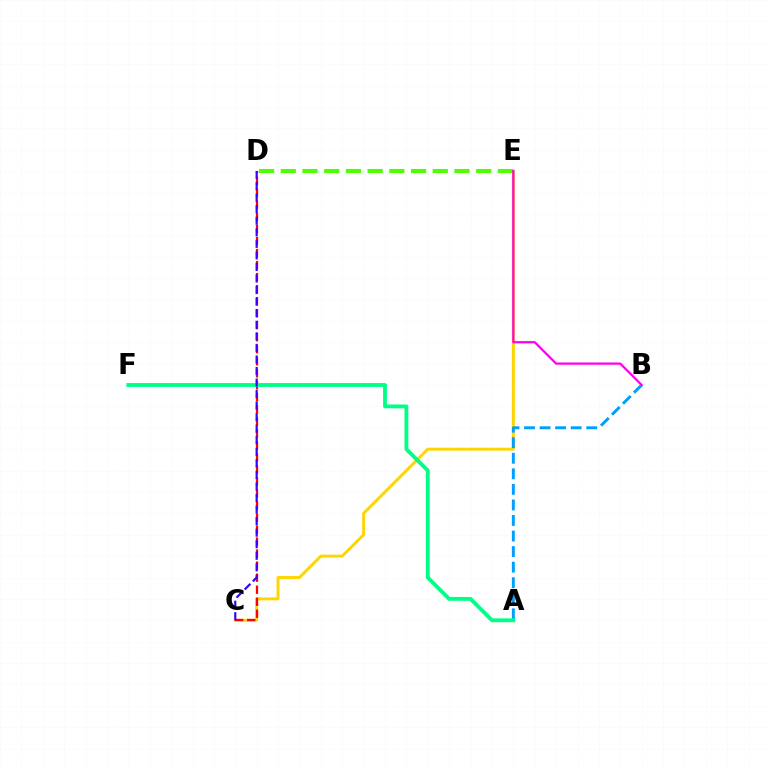{('C', 'E'): [{'color': '#ffd500', 'line_style': 'solid', 'thickness': 2.12}], ('C', 'D'): [{'color': '#ff0000', 'line_style': 'dashed', 'thickness': 1.63}, {'color': '#3700ff', 'line_style': 'dashed', 'thickness': 1.57}], ('D', 'E'): [{'color': '#4fff00', 'line_style': 'dashed', 'thickness': 2.95}], ('A', 'B'): [{'color': '#009eff', 'line_style': 'dashed', 'thickness': 2.11}], ('A', 'F'): [{'color': '#00ff86', 'line_style': 'solid', 'thickness': 2.77}], ('B', 'E'): [{'color': '#ff00ed', 'line_style': 'solid', 'thickness': 1.63}]}